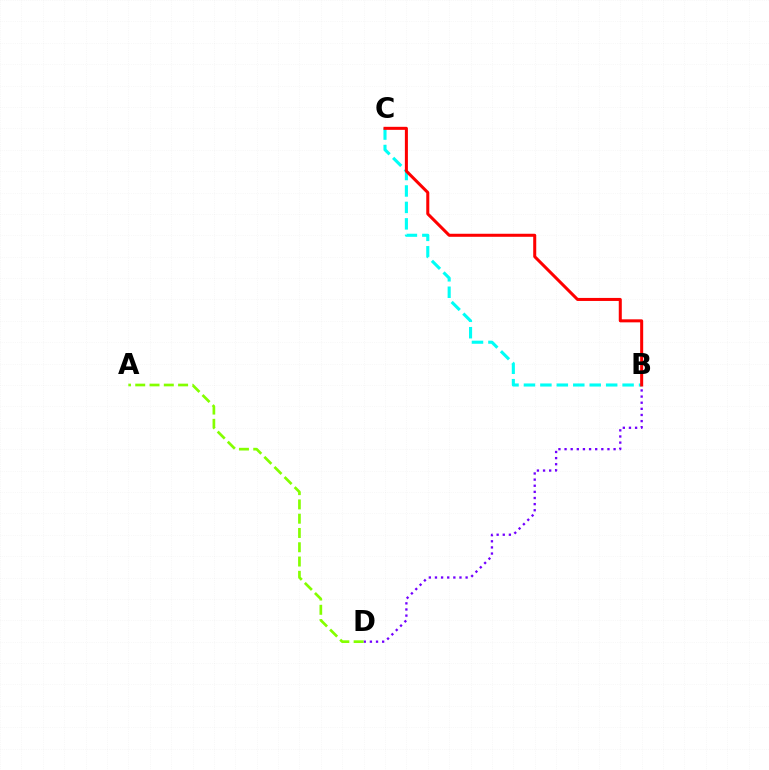{('B', 'D'): [{'color': '#7200ff', 'line_style': 'dotted', 'thickness': 1.66}], ('B', 'C'): [{'color': '#00fff6', 'line_style': 'dashed', 'thickness': 2.23}, {'color': '#ff0000', 'line_style': 'solid', 'thickness': 2.18}], ('A', 'D'): [{'color': '#84ff00', 'line_style': 'dashed', 'thickness': 1.94}]}